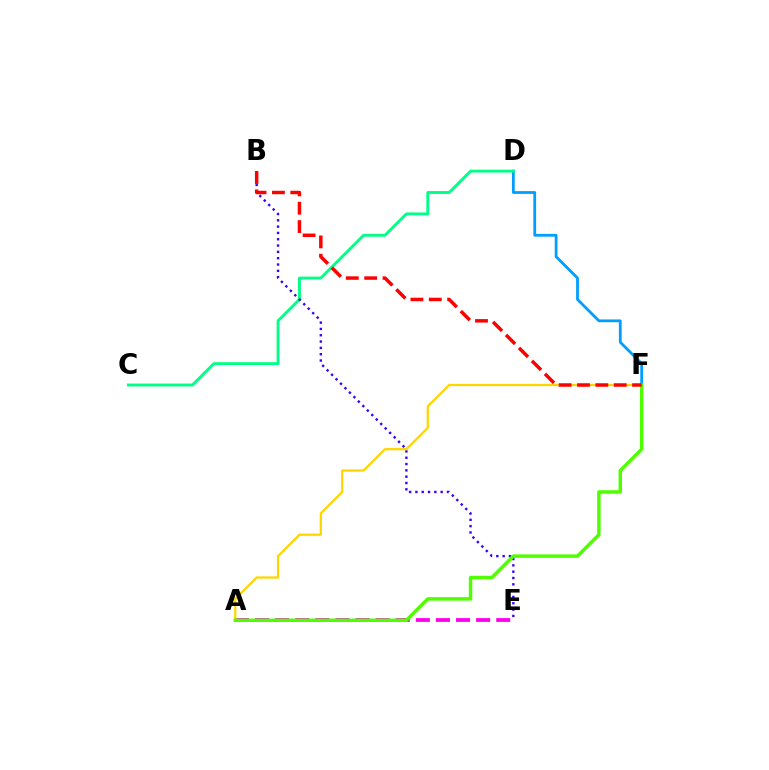{('D', 'F'): [{'color': '#009eff', 'line_style': 'solid', 'thickness': 2.0}], ('C', 'D'): [{'color': '#00ff86', 'line_style': 'solid', 'thickness': 2.07}], ('A', 'E'): [{'color': '#ff00ed', 'line_style': 'dashed', 'thickness': 2.73}], ('B', 'E'): [{'color': '#3700ff', 'line_style': 'dotted', 'thickness': 1.72}], ('A', 'F'): [{'color': '#ffd500', 'line_style': 'solid', 'thickness': 1.63}, {'color': '#4fff00', 'line_style': 'solid', 'thickness': 2.49}], ('B', 'F'): [{'color': '#ff0000', 'line_style': 'dashed', 'thickness': 2.49}]}